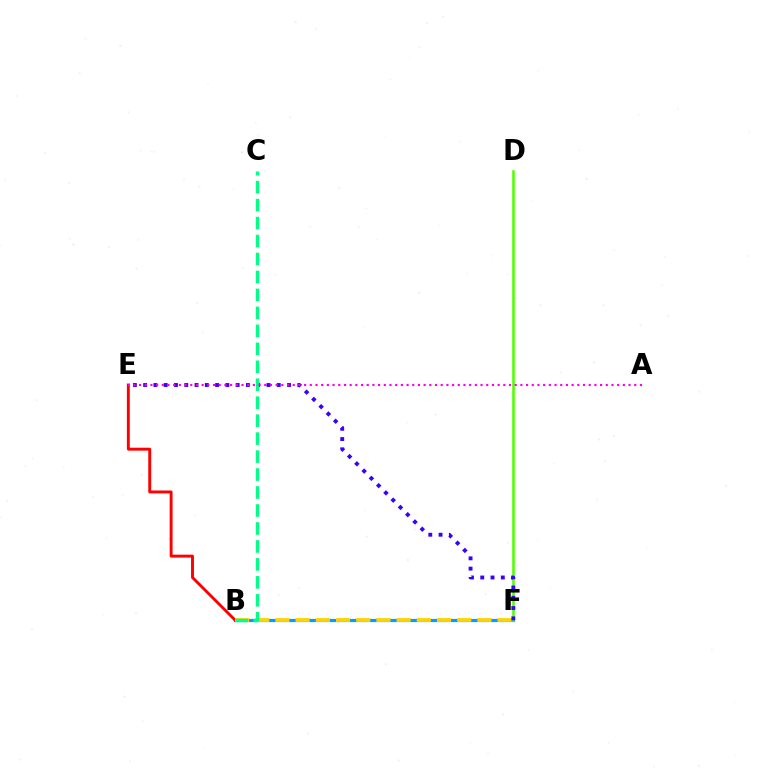{('B', 'F'): [{'color': '#009eff', 'line_style': 'solid', 'thickness': 2.3}, {'color': '#ffd500', 'line_style': 'dashed', 'thickness': 2.74}], ('D', 'F'): [{'color': '#4fff00', 'line_style': 'solid', 'thickness': 1.84}], ('B', 'E'): [{'color': '#ff0000', 'line_style': 'solid', 'thickness': 2.1}], ('E', 'F'): [{'color': '#3700ff', 'line_style': 'dotted', 'thickness': 2.79}], ('B', 'C'): [{'color': '#00ff86', 'line_style': 'dashed', 'thickness': 2.44}], ('A', 'E'): [{'color': '#ff00ed', 'line_style': 'dotted', 'thickness': 1.55}]}